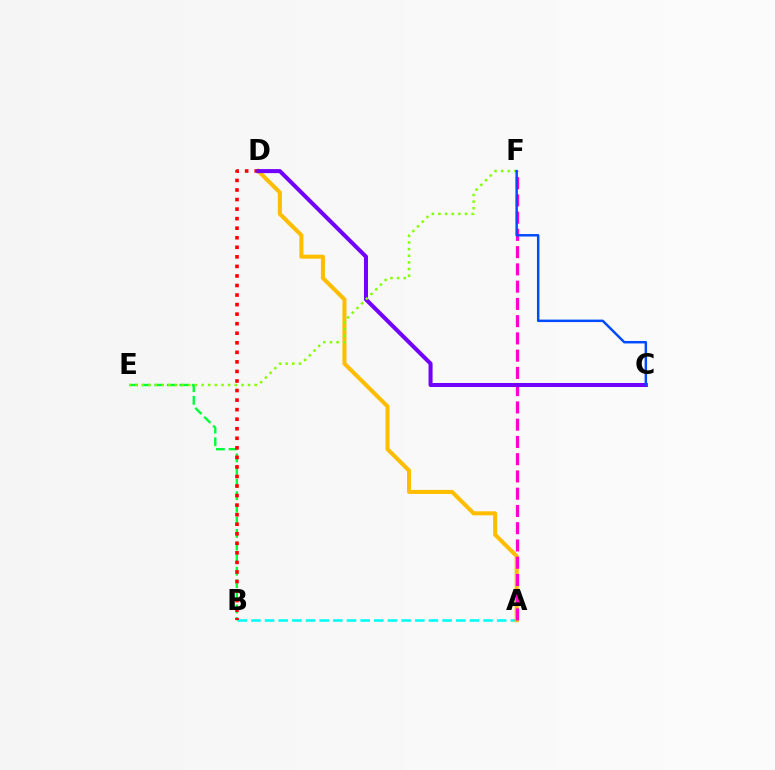{('A', 'B'): [{'color': '#00fff6', 'line_style': 'dashed', 'thickness': 1.86}], ('A', 'D'): [{'color': '#ffbd00', 'line_style': 'solid', 'thickness': 2.91}], ('B', 'E'): [{'color': '#00ff39', 'line_style': 'dashed', 'thickness': 1.71}], ('A', 'F'): [{'color': '#ff00cf', 'line_style': 'dashed', 'thickness': 2.34}], ('B', 'D'): [{'color': '#ff0000', 'line_style': 'dotted', 'thickness': 2.59}], ('C', 'D'): [{'color': '#7200ff', 'line_style': 'solid', 'thickness': 2.9}], ('E', 'F'): [{'color': '#84ff00', 'line_style': 'dotted', 'thickness': 1.8}], ('C', 'F'): [{'color': '#004bff', 'line_style': 'solid', 'thickness': 1.77}]}